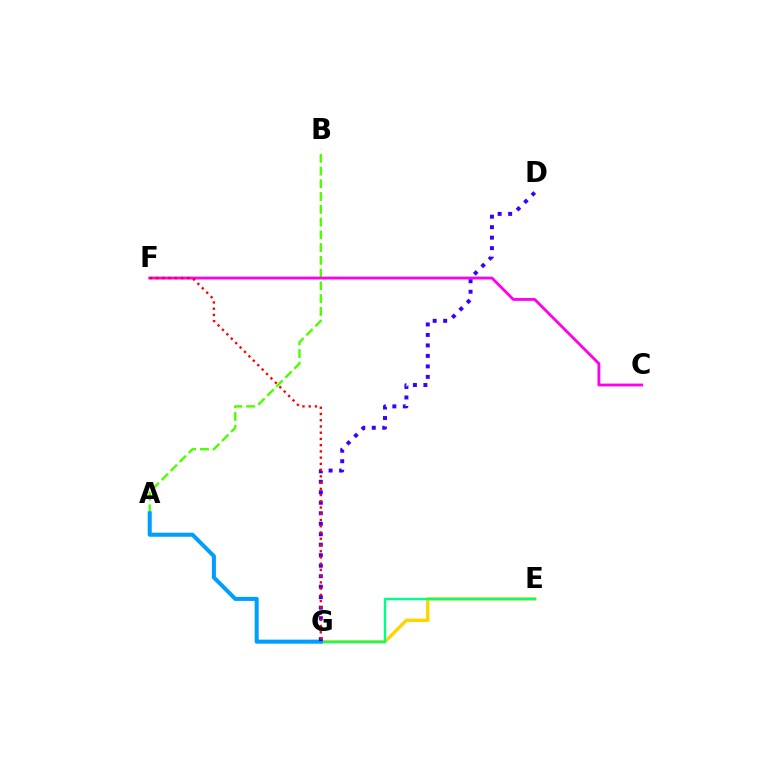{('E', 'G'): [{'color': '#ffd500', 'line_style': 'solid', 'thickness': 2.46}, {'color': '#00ff86', 'line_style': 'solid', 'thickness': 1.7}], ('A', 'B'): [{'color': '#4fff00', 'line_style': 'dashed', 'thickness': 1.73}], ('C', 'F'): [{'color': '#ff00ed', 'line_style': 'solid', 'thickness': 2.03}], ('A', 'G'): [{'color': '#009eff', 'line_style': 'solid', 'thickness': 2.91}], ('D', 'G'): [{'color': '#3700ff', 'line_style': 'dotted', 'thickness': 2.85}], ('F', 'G'): [{'color': '#ff0000', 'line_style': 'dotted', 'thickness': 1.69}]}